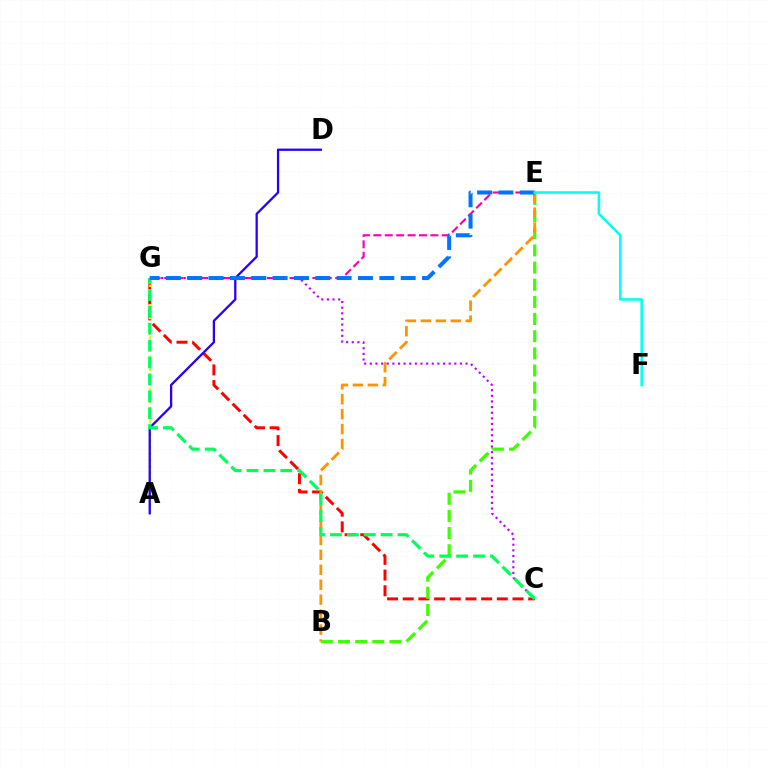{('C', 'G'): [{'color': '#ff0000', 'line_style': 'dashed', 'thickness': 2.13}, {'color': '#b900ff', 'line_style': 'dotted', 'thickness': 1.53}, {'color': '#00ff5c', 'line_style': 'dashed', 'thickness': 2.29}], ('A', 'G'): [{'color': '#d1ff00', 'line_style': 'dotted', 'thickness': 1.75}], ('B', 'E'): [{'color': '#3dff00', 'line_style': 'dashed', 'thickness': 2.33}, {'color': '#ff9400', 'line_style': 'dashed', 'thickness': 2.03}], ('E', 'G'): [{'color': '#ff00ac', 'line_style': 'dashed', 'thickness': 1.55}, {'color': '#0074ff', 'line_style': 'dashed', 'thickness': 2.9}], ('A', 'D'): [{'color': '#2500ff', 'line_style': 'solid', 'thickness': 1.64}], ('E', 'F'): [{'color': '#00fff6', 'line_style': 'solid', 'thickness': 1.81}]}